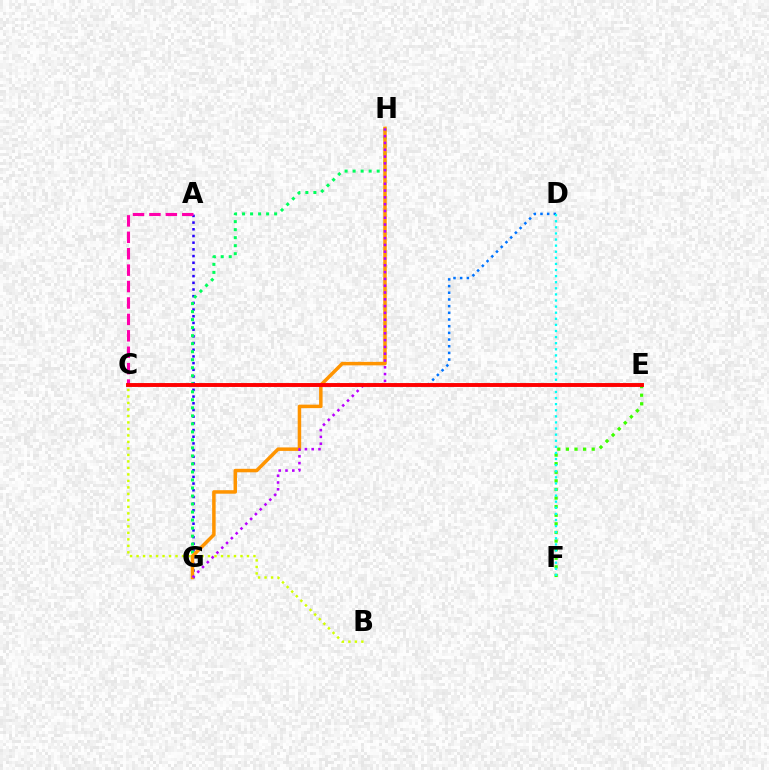{('A', 'G'): [{'color': '#2500ff', 'line_style': 'dotted', 'thickness': 1.82}], ('E', 'F'): [{'color': '#3dff00', 'line_style': 'dotted', 'thickness': 2.34}], ('C', 'D'): [{'color': '#0074ff', 'line_style': 'dotted', 'thickness': 1.82}], ('G', 'H'): [{'color': '#00ff5c', 'line_style': 'dotted', 'thickness': 2.18}, {'color': '#ff9400', 'line_style': 'solid', 'thickness': 2.52}, {'color': '#b900ff', 'line_style': 'dotted', 'thickness': 1.85}], ('D', 'F'): [{'color': '#00fff6', 'line_style': 'dotted', 'thickness': 1.66}], ('A', 'C'): [{'color': '#ff00ac', 'line_style': 'dashed', 'thickness': 2.23}], ('B', 'C'): [{'color': '#d1ff00', 'line_style': 'dotted', 'thickness': 1.76}], ('C', 'E'): [{'color': '#ff0000', 'line_style': 'solid', 'thickness': 2.81}]}